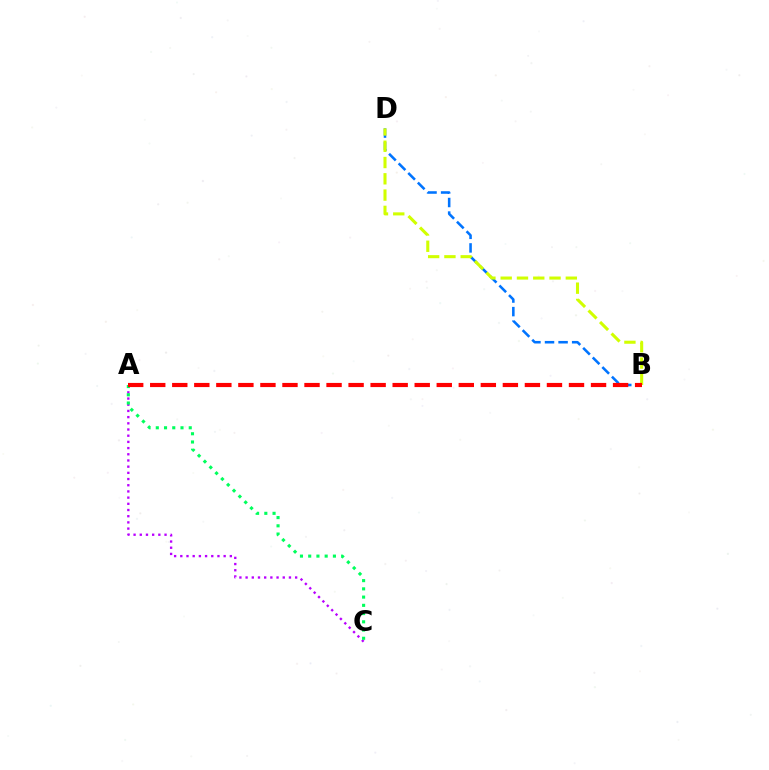{('A', 'C'): [{'color': '#b900ff', 'line_style': 'dotted', 'thickness': 1.68}, {'color': '#00ff5c', 'line_style': 'dotted', 'thickness': 2.24}], ('B', 'D'): [{'color': '#0074ff', 'line_style': 'dashed', 'thickness': 1.84}, {'color': '#d1ff00', 'line_style': 'dashed', 'thickness': 2.21}], ('A', 'B'): [{'color': '#ff0000', 'line_style': 'dashed', 'thickness': 2.99}]}